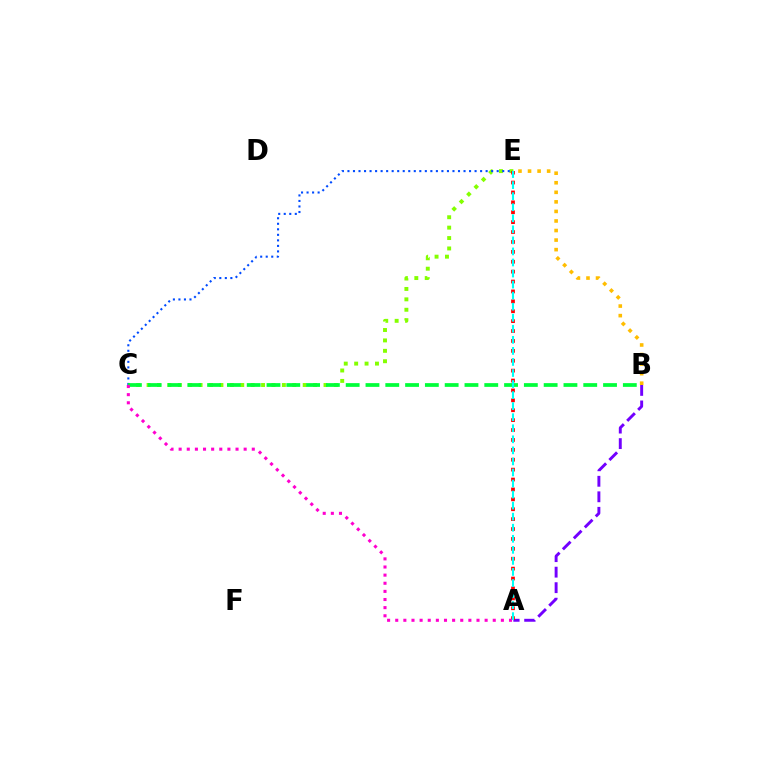{('C', 'E'): [{'color': '#84ff00', 'line_style': 'dotted', 'thickness': 2.83}, {'color': '#004bff', 'line_style': 'dotted', 'thickness': 1.5}], ('A', 'B'): [{'color': '#7200ff', 'line_style': 'dashed', 'thickness': 2.11}], ('B', 'C'): [{'color': '#00ff39', 'line_style': 'dashed', 'thickness': 2.69}], ('A', 'E'): [{'color': '#ff0000', 'line_style': 'dotted', 'thickness': 2.69}, {'color': '#00fff6', 'line_style': 'dashed', 'thickness': 1.5}], ('A', 'C'): [{'color': '#ff00cf', 'line_style': 'dotted', 'thickness': 2.21}], ('B', 'E'): [{'color': '#ffbd00', 'line_style': 'dotted', 'thickness': 2.6}]}